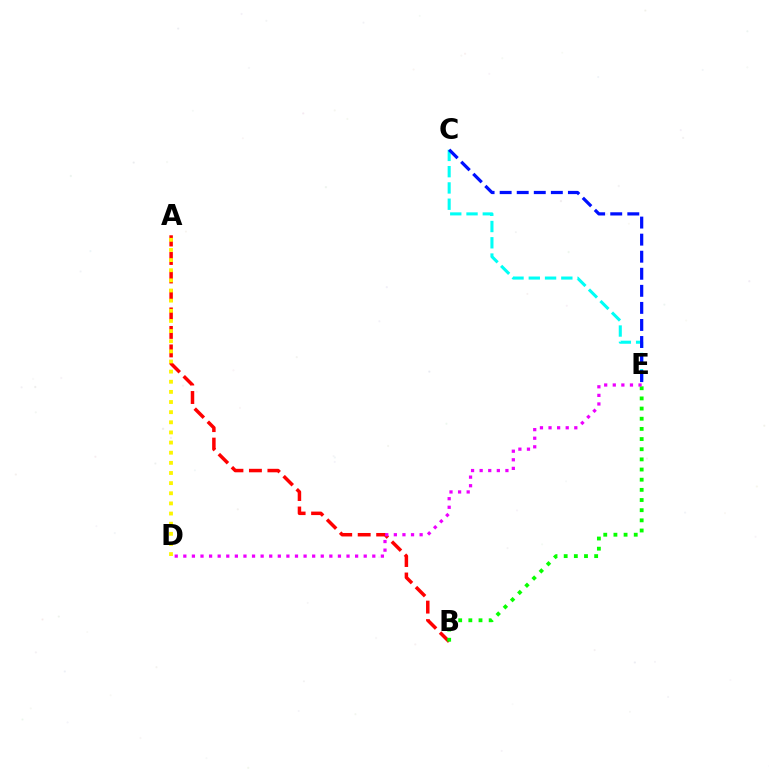{('A', 'B'): [{'color': '#ff0000', 'line_style': 'dashed', 'thickness': 2.51}], ('C', 'E'): [{'color': '#00fff6', 'line_style': 'dashed', 'thickness': 2.21}, {'color': '#0010ff', 'line_style': 'dashed', 'thickness': 2.32}], ('B', 'E'): [{'color': '#08ff00', 'line_style': 'dotted', 'thickness': 2.76}], ('D', 'E'): [{'color': '#ee00ff', 'line_style': 'dotted', 'thickness': 2.33}], ('A', 'D'): [{'color': '#fcf500', 'line_style': 'dotted', 'thickness': 2.75}]}